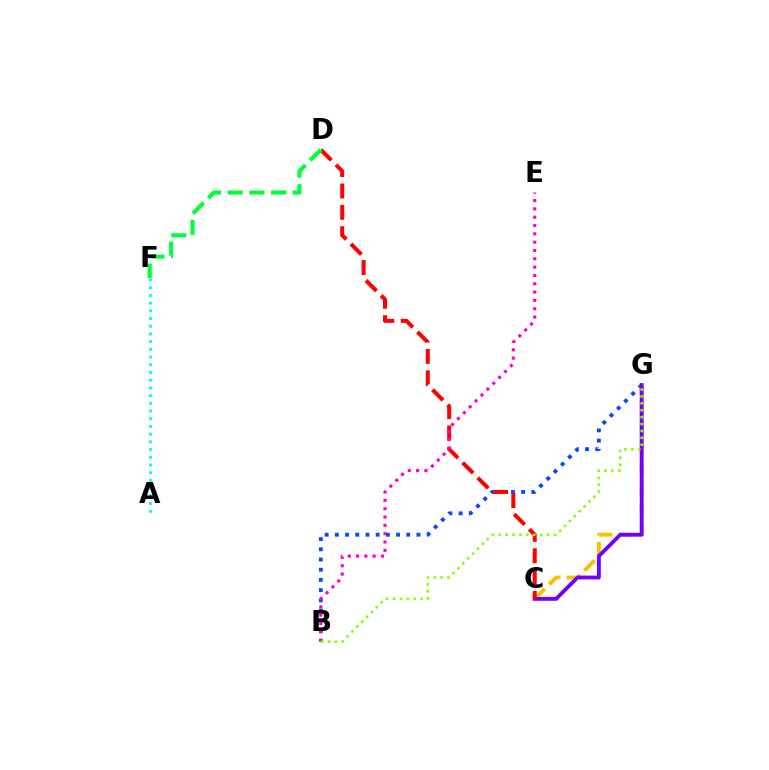{('B', 'G'): [{'color': '#004bff', 'line_style': 'dotted', 'thickness': 2.77}, {'color': '#84ff00', 'line_style': 'dotted', 'thickness': 1.87}], ('C', 'G'): [{'color': '#ffbd00', 'line_style': 'dashed', 'thickness': 2.78}, {'color': '#7200ff', 'line_style': 'solid', 'thickness': 2.75}], ('C', 'D'): [{'color': '#ff0000', 'line_style': 'dashed', 'thickness': 2.9}], ('B', 'E'): [{'color': '#ff00cf', 'line_style': 'dotted', 'thickness': 2.26}], ('D', 'F'): [{'color': '#00ff39', 'line_style': 'dashed', 'thickness': 2.94}], ('A', 'F'): [{'color': '#00fff6', 'line_style': 'dotted', 'thickness': 2.09}]}